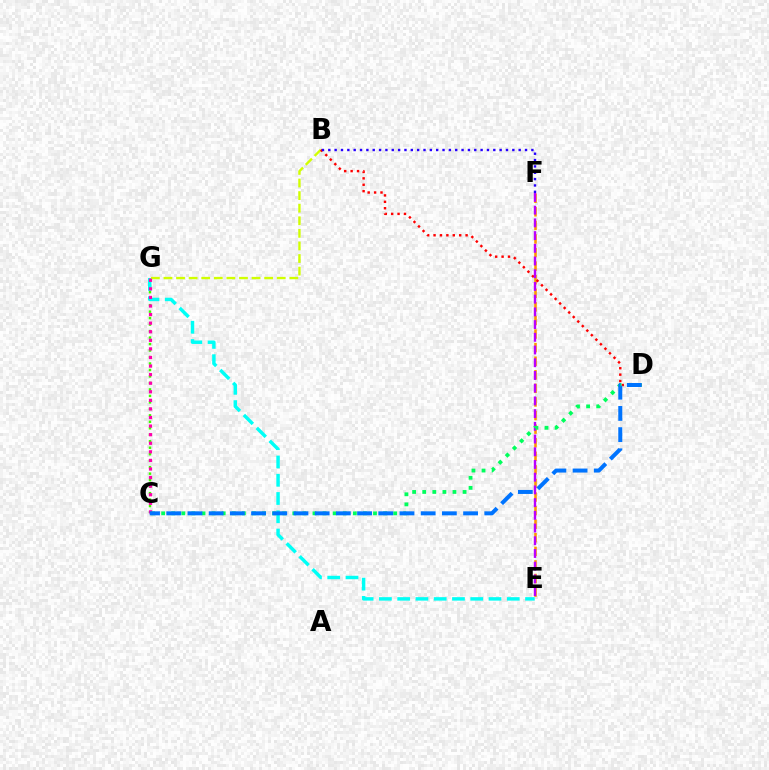{('E', 'F'): [{'color': '#ff9400', 'line_style': 'dashed', 'thickness': 1.84}, {'color': '#b900ff', 'line_style': 'dashed', 'thickness': 1.73}], ('C', 'G'): [{'color': '#3dff00', 'line_style': 'dotted', 'thickness': 1.76}, {'color': '#ff00ac', 'line_style': 'dotted', 'thickness': 2.33}], ('E', 'G'): [{'color': '#00fff6', 'line_style': 'dashed', 'thickness': 2.48}], ('B', 'G'): [{'color': '#d1ff00', 'line_style': 'dashed', 'thickness': 1.71}], ('B', 'D'): [{'color': '#ff0000', 'line_style': 'dotted', 'thickness': 1.74}], ('B', 'F'): [{'color': '#2500ff', 'line_style': 'dotted', 'thickness': 1.72}], ('C', 'D'): [{'color': '#00ff5c', 'line_style': 'dotted', 'thickness': 2.74}, {'color': '#0074ff', 'line_style': 'dashed', 'thickness': 2.88}]}